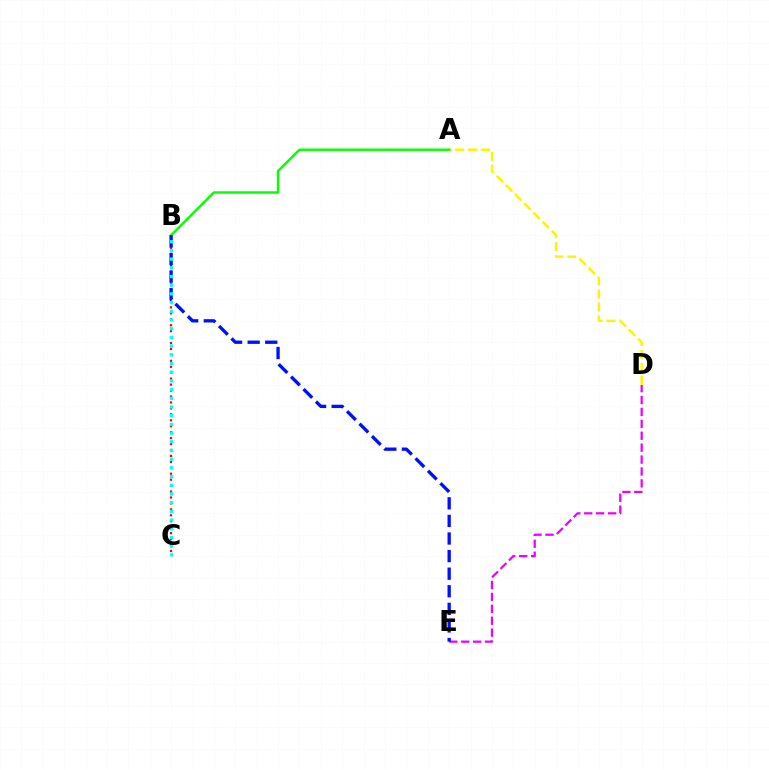{('A', 'D'): [{'color': '#fcf500', 'line_style': 'dashed', 'thickness': 1.76}], ('D', 'E'): [{'color': '#ee00ff', 'line_style': 'dashed', 'thickness': 1.62}], ('A', 'B'): [{'color': '#08ff00', 'line_style': 'solid', 'thickness': 1.76}], ('B', 'C'): [{'color': '#ff0000', 'line_style': 'dotted', 'thickness': 1.61}, {'color': '#00fff6', 'line_style': 'dotted', 'thickness': 2.36}], ('B', 'E'): [{'color': '#0010ff', 'line_style': 'dashed', 'thickness': 2.39}]}